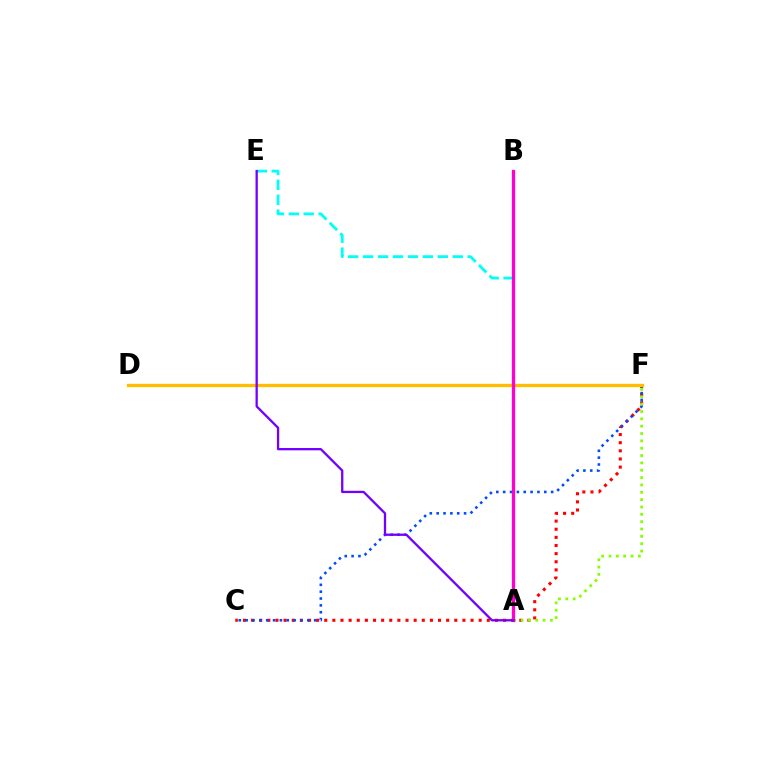{('C', 'F'): [{'color': '#ff0000', 'line_style': 'dotted', 'thickness': 2.21}, {'color': '#004bff', 'line_style': 'dotted', 'thickness': 1.86}], ('A', 'E'): [{'color': '#00fff6', 'line_style': 'dashed', 'thickness': 2.03}, {'color': '#7200ff', 'line_style': 'solid', 'thickness': 1.65}], ('D', 'F'): [{'color': '#00ff39', 'line_style': 'dashed', 'thickness': 2.08}, {'color': '#ffbd00', 'line_style': 'solid', 'thickness': 2.4}], ('A', 'F'): [{'color': '#84ff00', 'line_style': 'dotted', 'thickness': 2.0}], ('A', 'B'): [{'color': '#ff00cf', 'line_style': 'solid', 'thickness': 2.34}]}